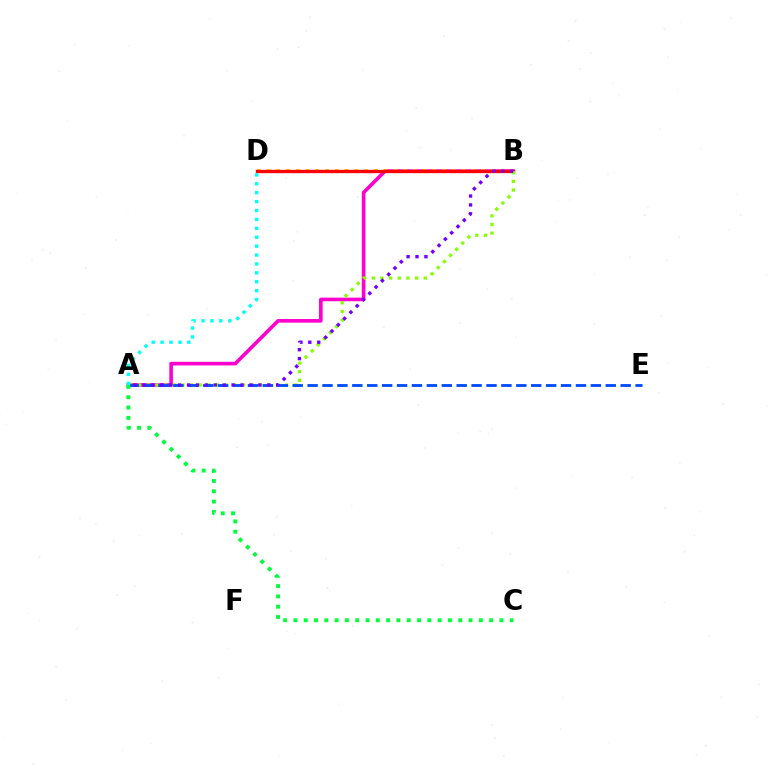{('A', 'B'): [{'color': '#ff00cf', 'line_style': 'solid', 'thickness': 2.61}, {'color': '#84ff00', 'line_style': 'dotted', 'thickness': 2.35}, {'color': '#7200ff', 'line_style': 'dotted', 'thickness': 2.42}], ('B', 'D'): [{'color': '#ffbd00', 'line_style': 'dotted', 'thickness': 2.65}, {'color': '#ff0000', 'line_style': 'solid', 'thickness': 2.39}], ('A', 'E'): [{'color': '#004bff', 'line_style': 'dashed', 'thickness': 2.03}], ('A', 'C'): [{'color': '#00ff39', 'line_style': 'dotted', 'thickness': 2.8}], ('A', 'D'): [{'color': '#00fff6', 'line_style': 'dotted', 'thickness': 2.42}]}